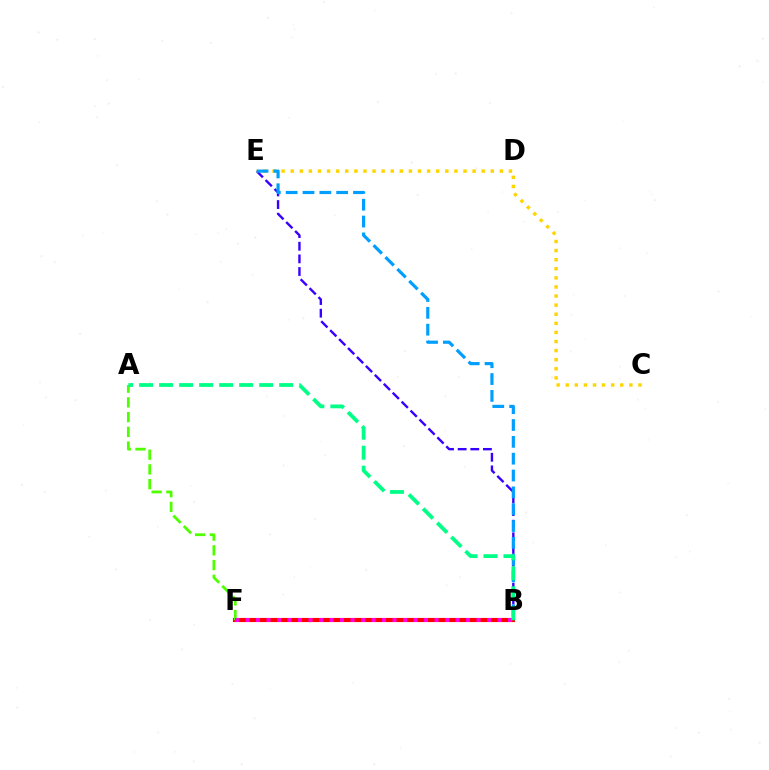{('B', 'F'): [{'color': '#ff0000', 'line_style': 'solid', 'thickness': 2.98}, {'color': '#ff00ed', 'line_style': 'dotted', 'thickness': 2.85}], ('B', 'E'): [{'color': '#3700ff', 'line_style': 'dashed', 'thickness': 1.72}, {'color': '#009eff', 'line_style': 'dashed', 'thickness': 2.29}], ('A', 'F'): [{'color': '#4fff00', 'line_style': 'dashed', 'thickness': 2.0}], ('C', 'E'): [{'color': '#ffd500', 'line_style': 'dotted', 'thickness': 2.47}], ('A', 'B'): [{'color': '#00ff86', 'line_style': 'dashed', 'thickness': 2.72}]}